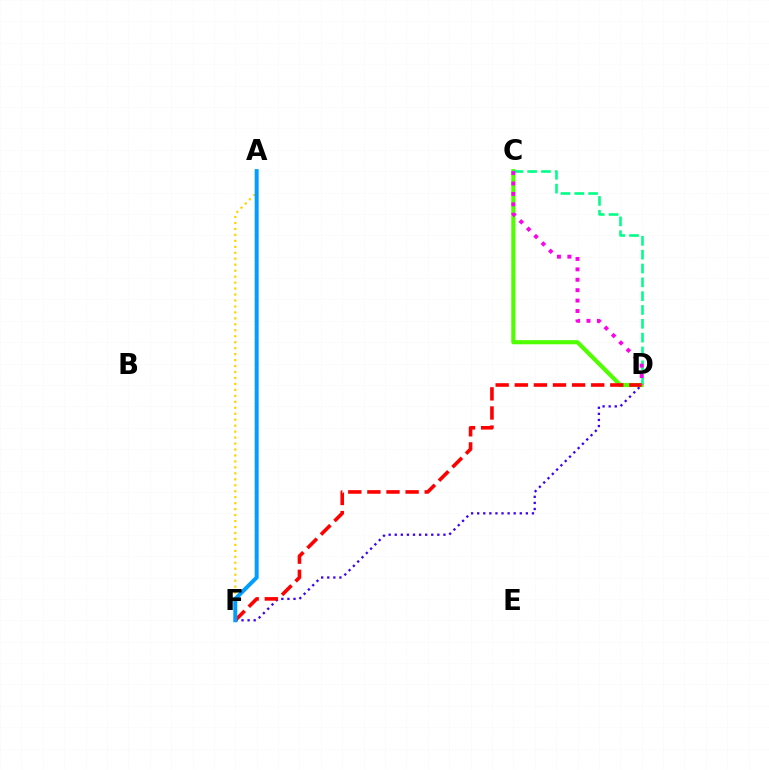{('C', 'D'): [{'color': '#4fff00', 'line_style': 'solid', 'thickness': 2.96}, {'color': '#00ff86', 'line_style': 'dashed', 'thickness': 1.88}, {'color': '#ff00ed', 'line_style': 'dotted', 'thickness': 2.83}], ('D', 'F'): [{'color': '#3700ff', 'line_style': 'dotted', 'thickness': 1.65}, {'color': '#ff0000', 'line_style': 'dashed', 'thickness': 2.6}], ('A', 'F'): [{'color': '#ffd500', 'line_style': 'dotted', 'thickness': 1.62}, {'color': '#009eff', 'line_style': 'solid', 'thickness': 2.86}]}